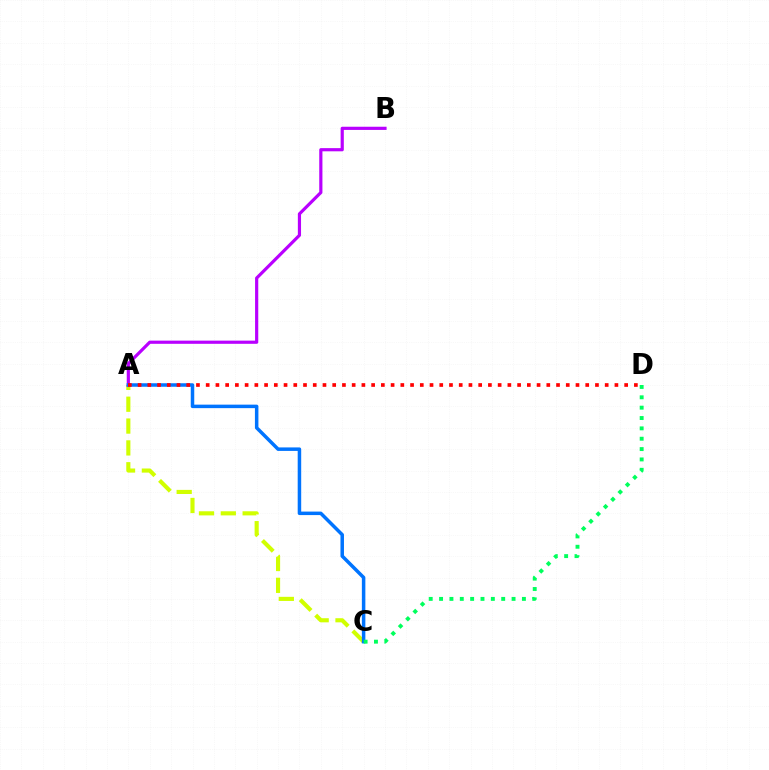{('A', 'C'): [{'color': '#d1ff00', 'line_style': 'dashed', 'thickness': 2.97}, {'color': '#0074ff', 'line_style': 'solid', 'thickness': 2.52}], ('A', 'B'): [{'color': '#b900ff', 'line_style': 'solid', 'thickness': 2.29}], ('A', 'D'): [{'color': '#ff0000', 'line_style': 'dotted', 'thickness': 2.64}], ('C', 'D'): [{'color': '#00ff5c', 'line_style': 'dotted', 'thickness': 2.81}]}